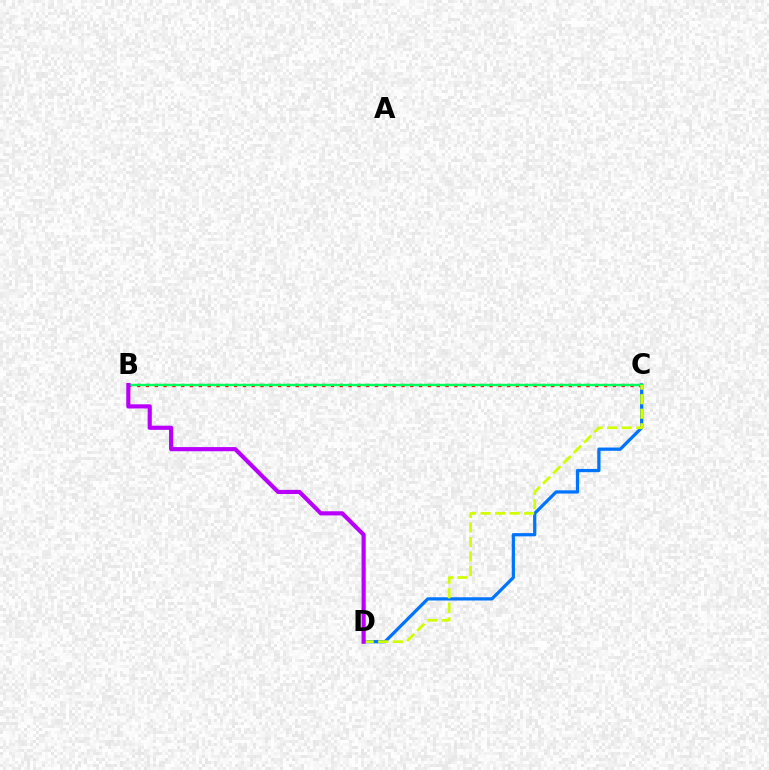{('C', 'D'): [{'color': '#0074ff', 'line_style': 'solid', 'thickness': 2.33}, {'color': '#d1ff00', 'line_style': 'dashed', 'thickness': 1.98}], ('B', 'C'): [{'color': '#ff0000', 'line_style': 'dotted', 'thickness': 2.39}, {'color': '#00ff5c', 'line_style': 'solid', 'thickness': 1.76}], ('B', 'D'): [{'color': '#b900ff', 'line_style': 'solid', 'thickness': 3.0}]}